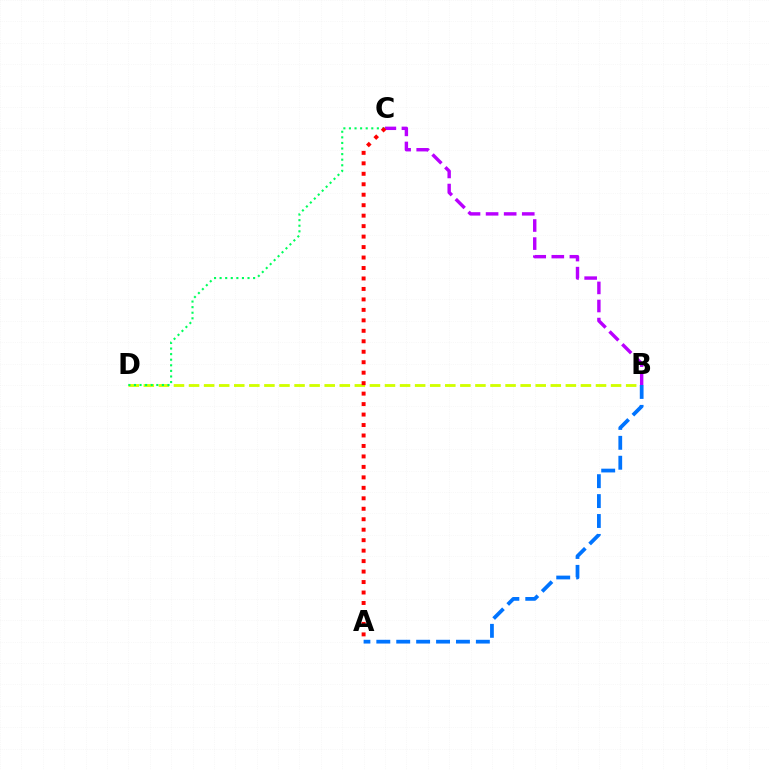{('B', 'D'): [{'color': '#d1ff00', 'line_style': 'dashed', 'thickness': 2.05}], ('C', 'D'): [{'color': '#00ff5c', 'line_style': 'dotted', 'thickness': 1.52}], ('A', 'B'): [{'color': '#0074ff', 'line_style': 'dashed', 'thickness': 2.7}], ('B', 'C'): [{'color': '#b900ff', 'line_style': 'dashed', 'thickness': 2.46}], ('A', 'C'): [{'color': '#ff0000', 'line_style': 'dotted', 'thickness': 2.84}]}